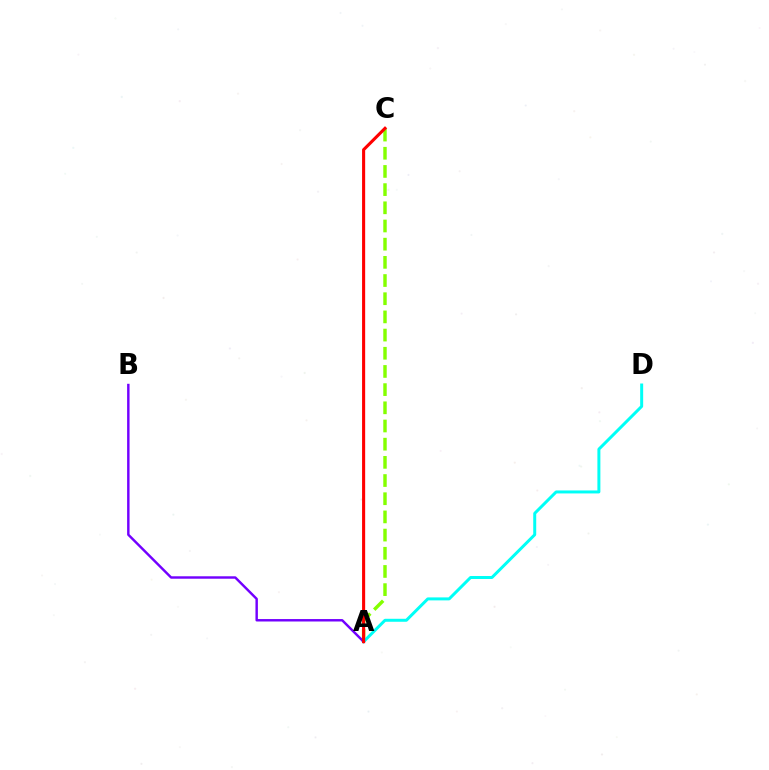{('A', 'C'): [{'color': '#84ff00', 'line_style': 'dashed', 'thickness': 2.47}, {'color': '#ff0000', 'line_style': 'solid', 'thickness': 2.22}], ('A', 'D'): [{'color': '#00fff6', 'line_style': 'solid', 'thickness': 2.15}], ('A', 'B'): [{'color': '#7200ff', 'line_style': 'solid', 'thickness': 1.75}]}